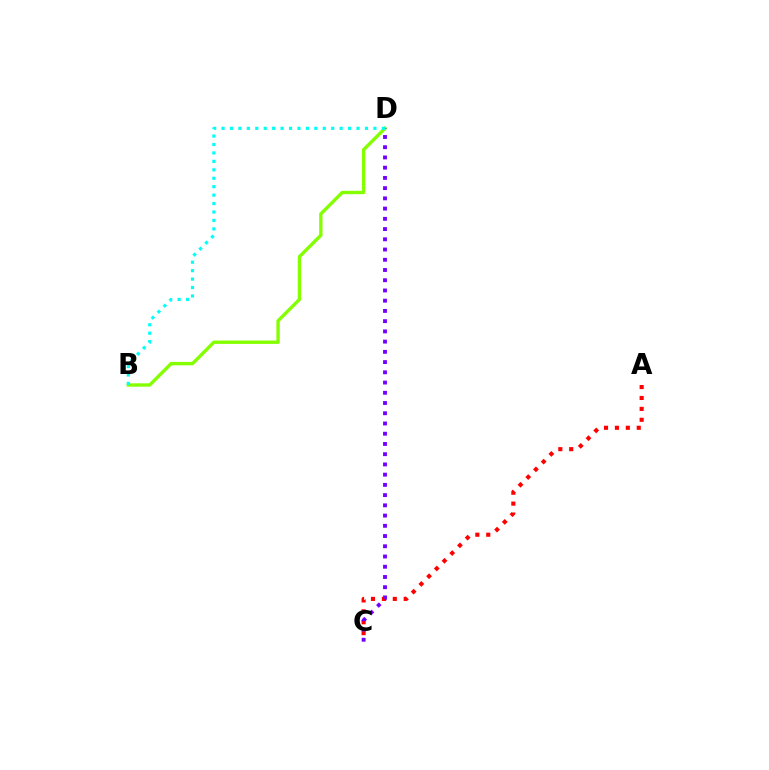{('A', 'C'): [{'color': '#ff0000', 'line_style': 'dotted', 'thickness': 2.96}], ('B', 'D'): [{'color': '#84ff00', 'line_style': 'solid', 'thickness': 2.42}, {'color': '#00fff6', 'line_style': 'dotted', 'thickness': 2.29}], ('C', 'D'): [{'color': '#7200ff', 'line_style': 'dotted', 'thickness': 2.78}]}